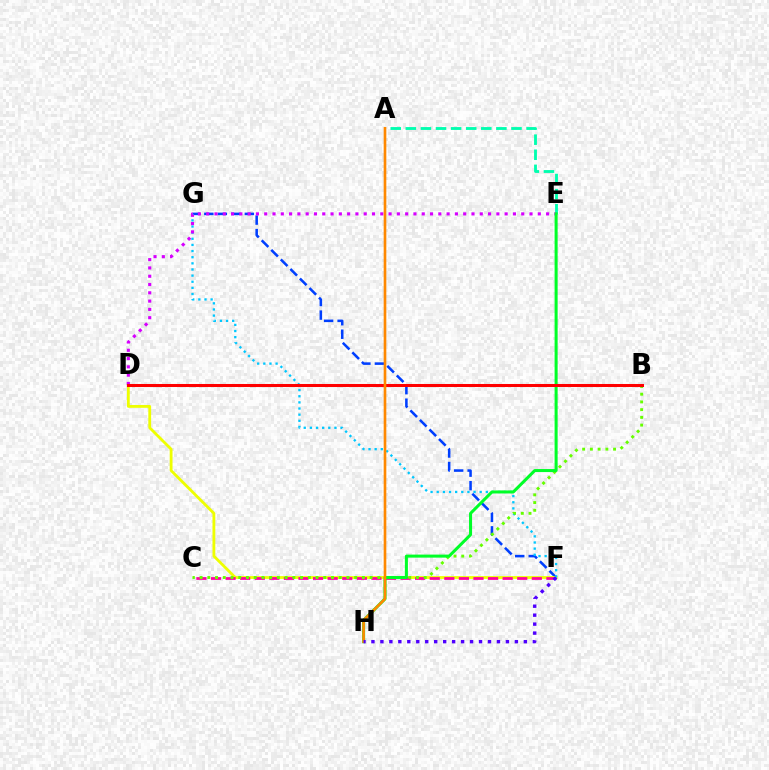{('F', 'G'): [{'color': '#003fff', 'line_style': 'dashed', 'thickness': 1.84}, {'color': '#00c7ff', 'line_style': 'dotted', 'thickness': 1.67}], ('D', 'F'): [{'color': '#eeff00', 'line_style': 'solid', 'thickness': 2.03}], ('C', 'F'): [{'color': '#ff00a0', 'line_style': 'dashed', 'thickness': 1.98}], ('A', 'E'): [{'color': '#00ffaf', 'line_style': 'dashed', 'thickness': 2.05}], ('B', 'C'): [{'color': '#66ff00', 'line_style': 'dotted', 'thickness': 2.1}], ('D', 'E'): [{'color': '#d600ff', 'line_style': 'dotted', 'thickness': 2.25}], ('E', 'H'): [{'color': '#00ff27', 'line_style': 'solid', 'thickness': 2.18}], ('B', 'D'): [{'color': '#ff0000', 'line_style': 'solid', 'thickness': 2.18}], ('A', 'H'): [{'color': '#ff8800', 'line_style': 'solid', 'thickness': 1.9}], ('F', 'H'): [{'color': '#4f00ff', 'line_style': 'dotted', 'thickness': 2.44}]}